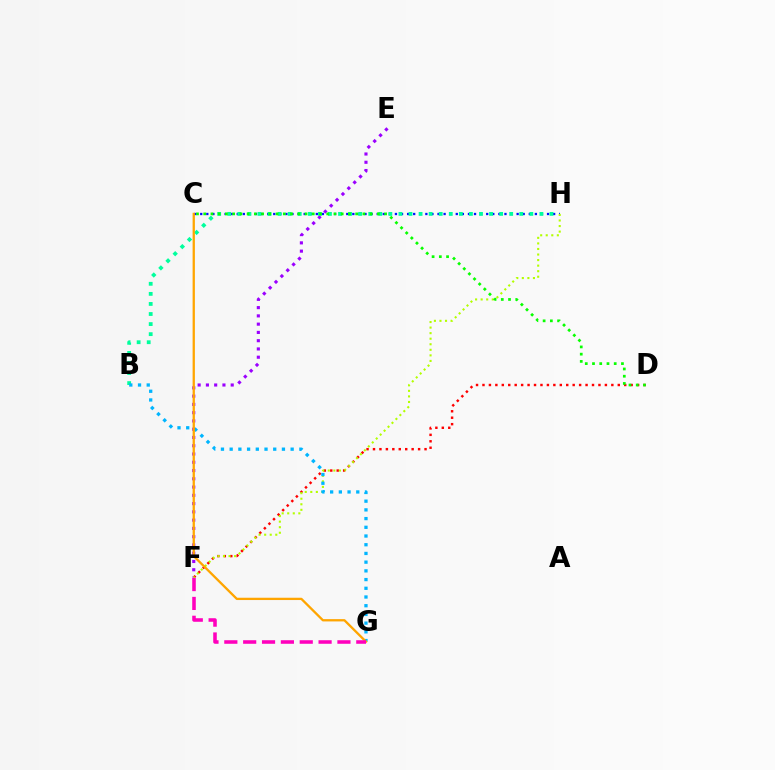{('E', 'F'): [{'color': '#9b00ff', 'line_style': 'dotted', 'thickness': 2.25}], ('C', 'H'): [{'color': '#0010ff', 'line_style': 'dotted', 'thickness': 1.65}], ('B', 'H'): [{'color': '#00ff9d', 'line_style': 'dotted', 'thickness': 2.74}], ('D', 'F'): [{'color': '#ff0000', 'line_style': 'dotted', 'thickness': 1.75}], ('F', 'H'): [{'color': '#b3ff00', 'line_style': 'dotted', 'thickness': 1.51}], ('C', 'D'): [{'color': '#08ff00', 'line_style': 'dotted', 'thickness': 1.97}], ('B', 'G'): [{'color': '#00b5ff', 'line_style': 'dotted', 'thickness': 2.37}], ('C', 'G'): [{'color': '#ffa500', 'line_style': 'solid', 'thickness': 1.65}], ('F', 'G'): [{'color': '#ff00bd', 'line_style': 'dashed', 'thickness': 2.56}]}